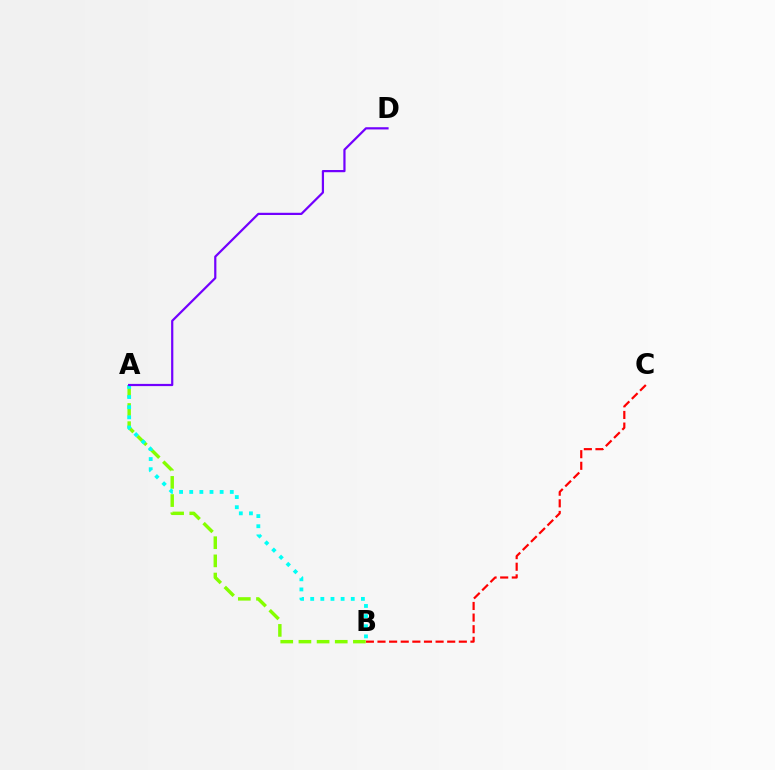{('A', 'B'): [{'color': '#84ff00', 'line_style': 'dashed', 'thickness': 2.47}, {'color': '#00fff6', 'line_style': 'dotted', 'thickness': 2.75}], ('B', 'C'): [{'color': '#ff0000', 'line_style': 'dashed', 'thickness': 1.58}], ('A', 'D'): [{'color': '#7200ff', 'line_style': 'solid', 'thickness': 1.59}]}